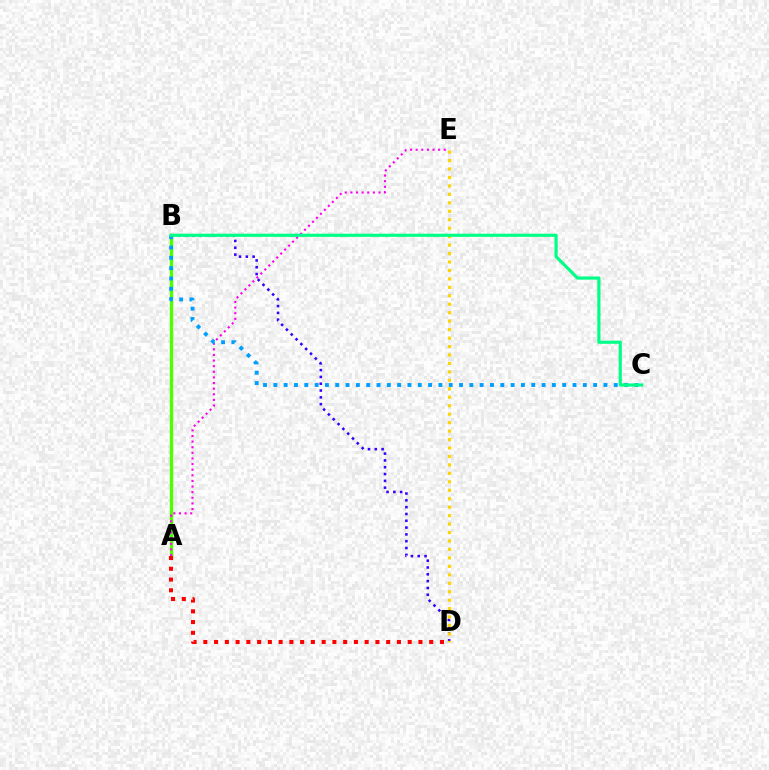{('B', 'D'): [{'color': '#3700ff', 'line_style': 'dotted', 'thickness': 1.85}], ('A', 'B'): [{'color': '#4fff00', 'line_style': 'solid', 'thickness': 2.44}], ('A', 'D'): [{'color': '#ff0000', 'line_style': 'dotted', 'thickness': 2.92}], ('A', 'E'): [{'color': '#ff00ed', 'line_style': 'dotted', 'thickness': 1.53}], ('B', 'C'): [{'color': '#009eff', 'line_style': 'dotted', 'thickness': 2.8}, {'color': '#00ff86', 'line_style': 'solid', 'thickness': 2.27}], ('D', 'E'): [{'color': '#ffd500', 'line_style': 'dotted', 'thickness': 2.3}]}